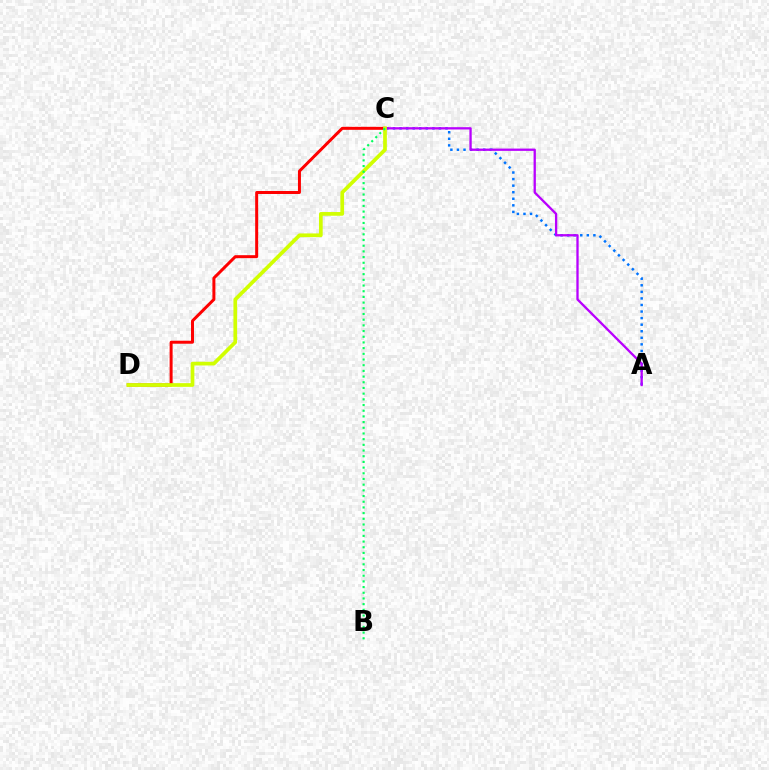{('A', 'C'): [{'color': '#0074ff', 'line_style': 'dotted', 'thickness': 1.78}, {'color': '#b900ff', 'line_style': 'solid', 'thickness': 1.66}], ('C', 'D'): [{'color': '#ff0000', 'line_style': 'solid', 'thickness': 2.15}, {'color': '#d1ff00', 'line_style': 'solid', 'thickness': 2.67}], ('B', 'C'): [{'color': '#00ff5c', 'line_style': 'dotted', 'thickness': 1.55}]}